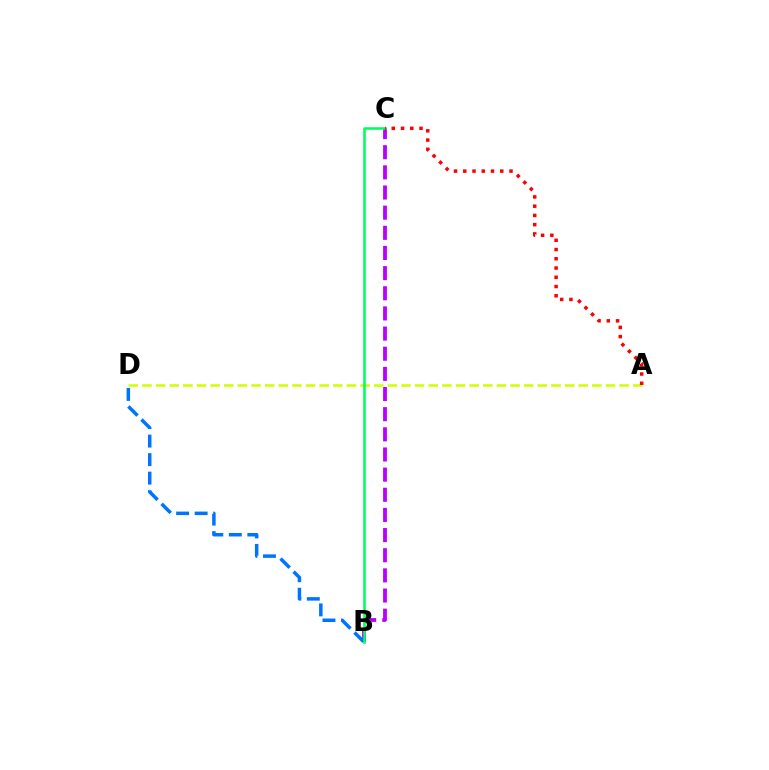{('B', 'C'): [{'color': '#b900ff', 'line_style': 'dashed', 'thickness': 2.74}, {'color': '#00ff5c', 'line_style': 'solid', 'thickness': 1.85}], ('A', 'D'): [{'color': '#d1ff00', 'line_style': 'dashed', 'thickness': 1.85}], ('B', 'D'): [{'color': '#0074ff', 'line_style': 'dashed', 'thickness': 2.52}], ('A', 'C'): [{'color': '#ff0000', 'line_style': 'dotted', 'thickness': 2.51}]}